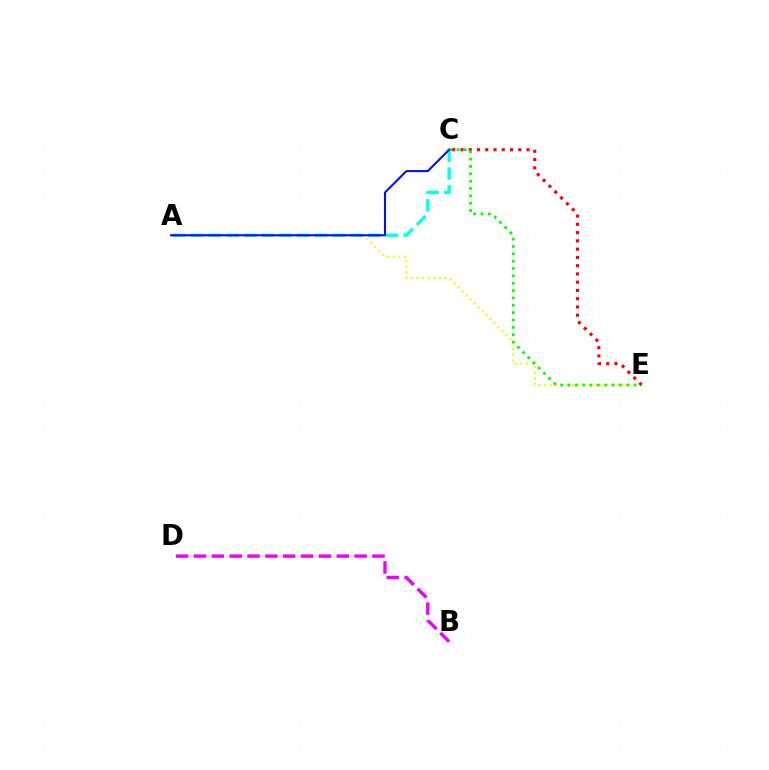{('B', 'D'): [{'color': '#ee00ff', 'line_style': 'dashed', 'thickness': 2.42}], ('A', 'C'): [{'color': '#00fff6', 'line_style': 'dashed', 'thickness': 2.41}, {'color': '#0010ff', 'line_style': 'solid', 'thickness': 1.5}], ('A', 'E'): [{'color': '#fcf500', 'line_style': 'dotted', 'thickness': 1.53}], ('C', 'E'): [{'color': '#ff0000', 'line_style': 'dotted', 'thickness': 2.24}, {'color': '#08ff00', 'line_style': 'dotted', 'thickness': 2.0}]}